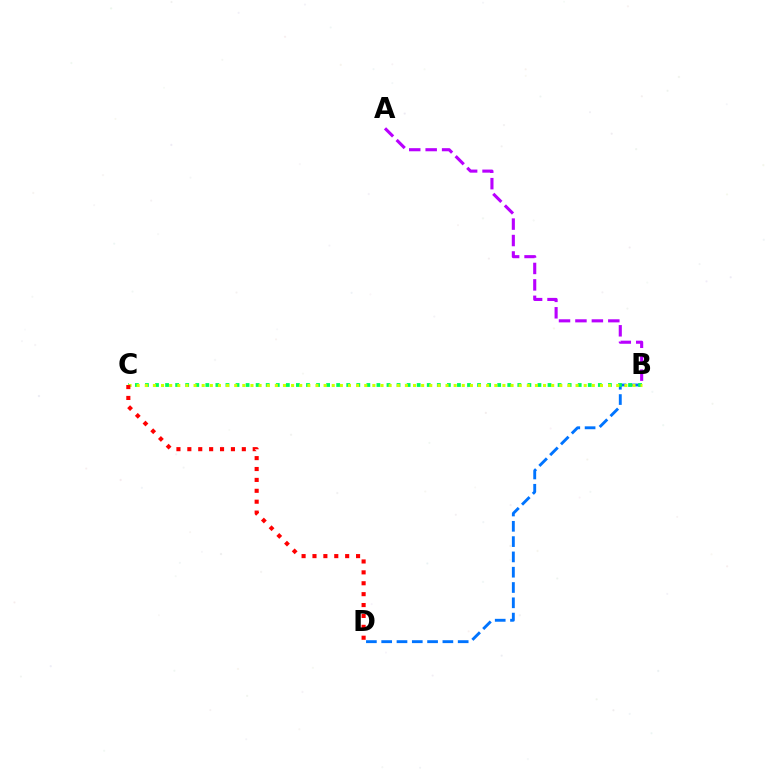{('B', 'D'): [{'color': '#0074ff', 'line_style': 'dashed', 'thickness': 2.08}], ('B', 'C'): [{'color': '#00ff5c', 'line_style': 'dotted', 'thickness': 2.73}, {'color': '#d1ff00', 'line_style': 'dotted', 'thickness': 2.21}], ('C', 'D'): [{'color': '#ff0000', 'line_style': 'dotted', 'thickness': 2.96}], ('A', 'B'): [{'color': '#b900ff', 'line_style': 'dashed', 'thickness': 2.23}]}